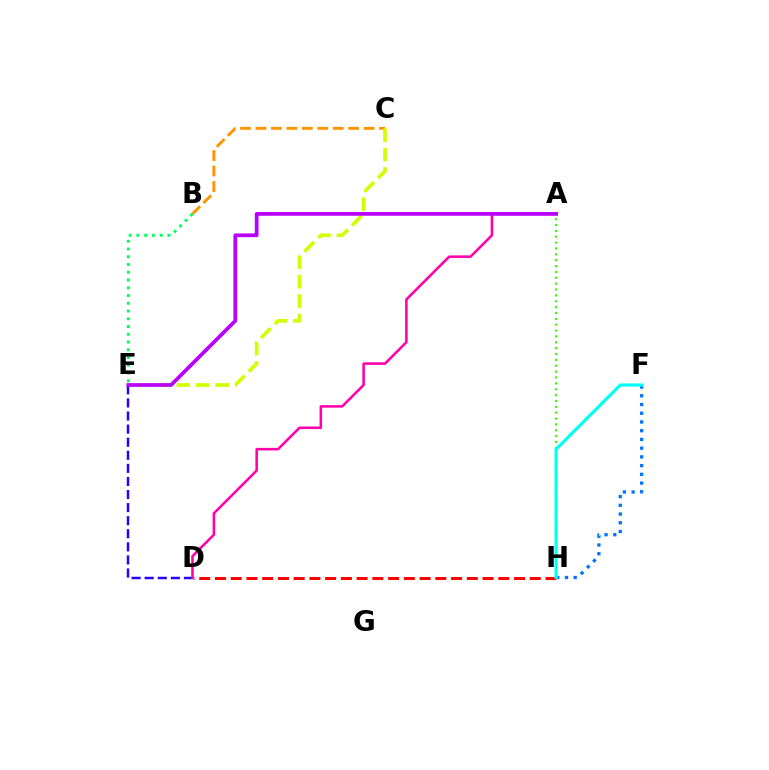{('D', 'H'): [{'color': '#ff0000', 'line_style': 'dashed', 'thickness': 2.14}], ('D', 'E'): [{'color': '#2500ff', 'line_style': 'dashed', 'thickness': 1.78}], ('B', 'C'): [{'color': '#ff9400', 'line_style': 'dashed', 'thickness': 2.1}], ('F', 'H'): [{'color': '#0074ff', 'line_style': 'dotted', 'thickness': 2.37}, {'color': '#00fff6', 'line_style': 'solid', 'thickness': 2.26}], ('A', 'H'): [{'color': '#3dff00', 'line_style': 'dotted', 'thickness': 1.59}], ('C', 'E'): [{'color': '#d1ff00', 'line_style': 'dashed', 'thickness': 2.64}], ('B', 'E'): [{'color': '#00ff5c', 'line_style': 'dotted', 'thickness': 2.11}], ('A', 'D'): [{'color': '#ff00ac', 'line_style': 'solid', 'thickness': 1.84}], ('A', 'E'): [{'color': '#b900ff', 'line_style': 'solid', 'thickness': 2.69}]}